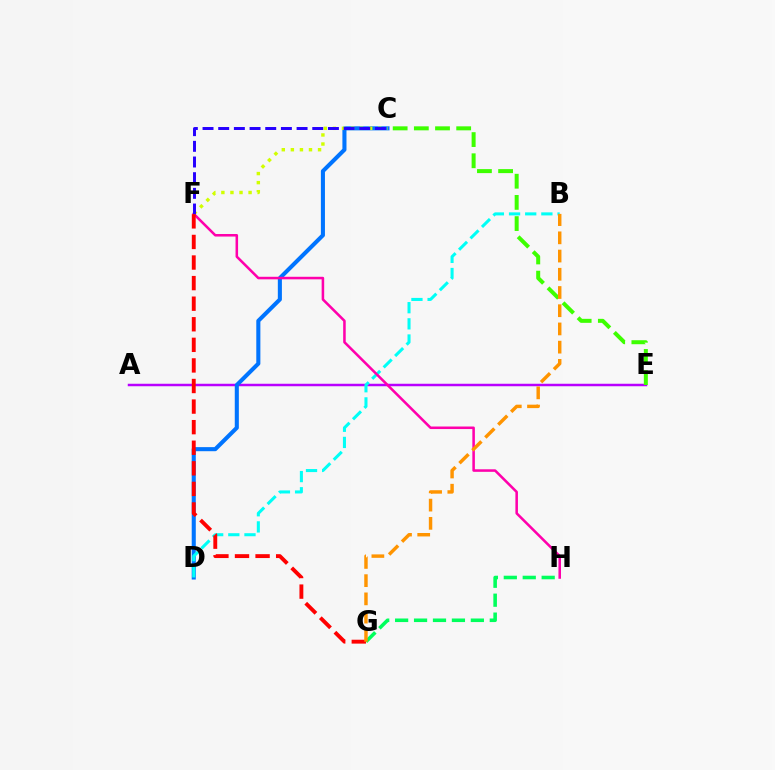{('A', 'E'): [{'color': '#b900ff', 'line_style': 'solid', 'thickness': 1.79}], ('C', 'D'): [{'color': '#0074ff', 'line_style': 'solid', 'thickness': 2.93}], ('B', 'D'): [{'color': '#00fff6', 'line_style': 'dashed', 'thickness': 2.2}], ('F', 'H'): [{'color': '#ff00ac', 'line_style': 'solid', 'thickness': 1.83}], ('C', 'F'): [{'color': '#d1ff00', 'line_style': 'dotted', 'thickness': 2.46}, {'color': '#2500ff', 'line_style': 'dashed', 'thickness': 2.13}], ('G', 'H'): [{'color': '#00ff5c', 'line_style': 'dashed', 'thickness': 2.57}], ('F', 'G'): [{'color': '#ff0000', 'line_style': 'dashed', 'thickness': 2.8}], ('C', 'E'): [{'color': '#3dff00', 'line_style': 'dashed', 'thickness': 2.88}], ('B', 'G'): [{'color': '#ff9400', 'line_style': 'dashed', 'thickness': 2.48}]}